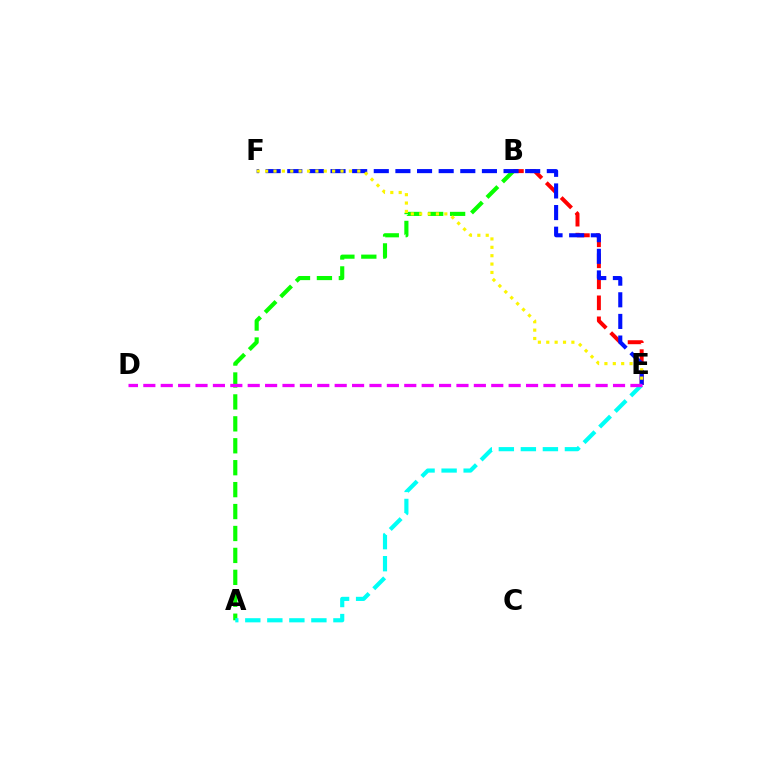{('B', 'E'): [{'color': '#ff0000', 'line_style': 'dashed', 'thickness': 2.85}], ('A', 'B'): [{'color': '#08ff00', 'line_style': 'dashed', 'thickness': 2.98}], ('E', 'F'): [{'color': '#0010ff', 'line_style': 'dashed', 'thickness': 2.94}, {'color': '#fcf500', 'line_style': 'dotted', 'thickness': 2.28}], ('A', 'E'): [{'color': '#00fff6', 'line_style': 'dashed', 'thickness': 2.99}], ('D', 'E'): [{'color': '#ee00ff', 'line_style': 'dashed', 'thickness': 2.36}]}